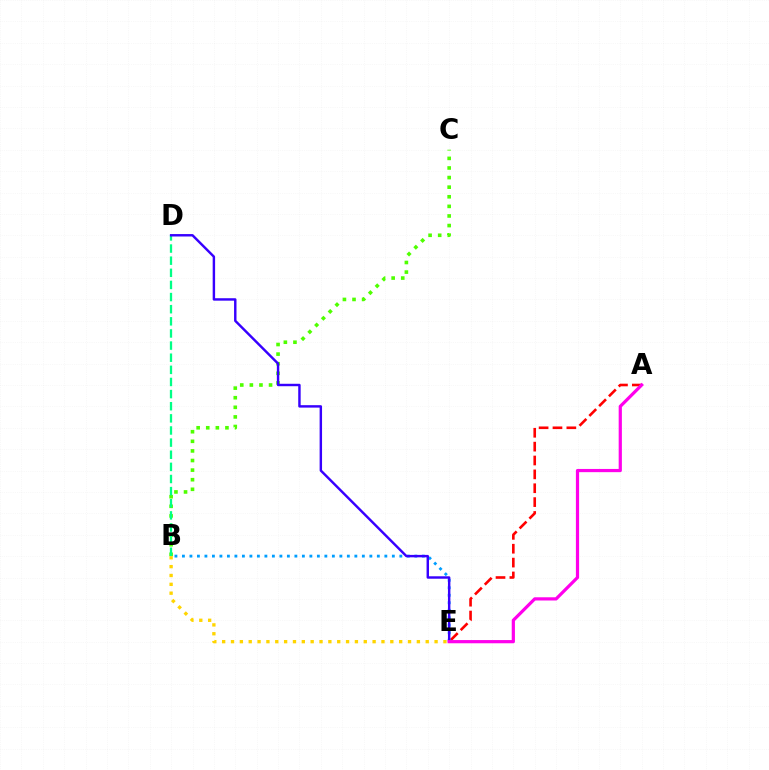{('B', 'C'): [{'color': '#4fff00', 'line_style': 'dotted', 'thickness': 2.61}], ('B', 'D'): [{'color': '#00ff86', 'line_style': 'dashed', 'thickness': 1.65}], ('A', 'E'): [{'color': '#ff0000', 'line_style': 'dashed', 'thickness': 1.88}, {'color': '#ff00ed', 'line_style': 'solid', 'thickness': 2.31}], ('B', 'E'): [{'color': '#009eff', 'line_style': 'dotted', 'thickness': 2.04}, {'color': '#ffd500', 'line_style': 'dotted', 'thickness': 2.4}], ('D', 'E'): [{'color': '#3700ff', 'line_style': 'solid', 'thickness': 1.75}]}